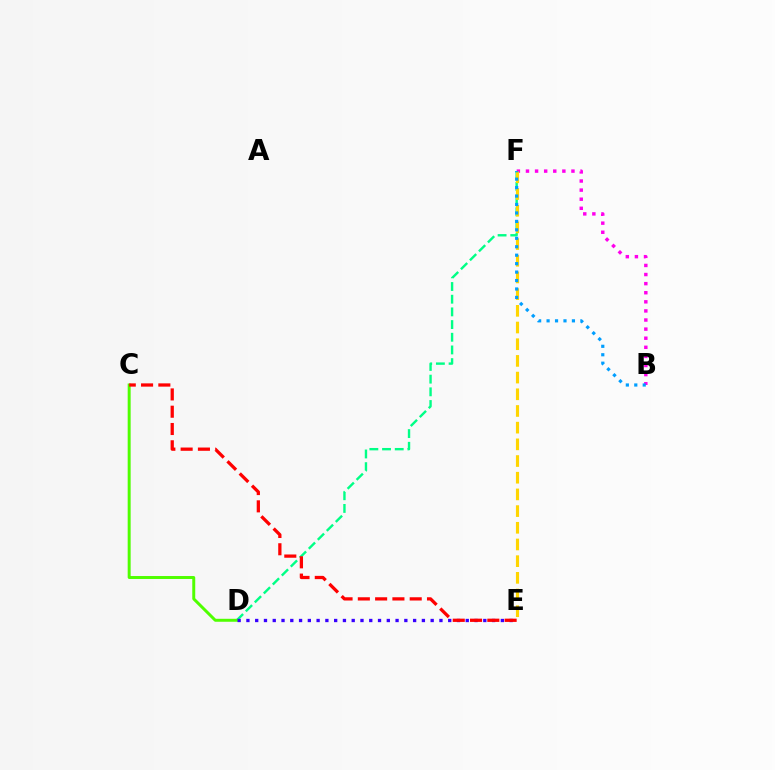{('B', 'F'): [{'color': '#ff00ed', 'line_style': 'dotted', 'thickness': 2.47}, {'color': '#009eff', 'line_style': 'dotted', 'thickness': 2.3}], ('D', 'F'): [{'color': '#00ff86', 'line_style': 'dashed', 'thickness': 1.72}], ('C', 'D'): [{'color': '#4fff00', 'line_style': 'solid', 'thickness': 2.13}], ('D', 'E'): [{'color': '#3700ff', 'line_style': 'dotted', 'thickness': 2.38}], ('C', 'E'): [{'color': '#ff0000', 'line_style': 'dashed', 'thickness': 2.35}], ('E', 'F'): [{'color': '#ffd500', 'line_style': 'dashed', 'thickness': 2.27}]}